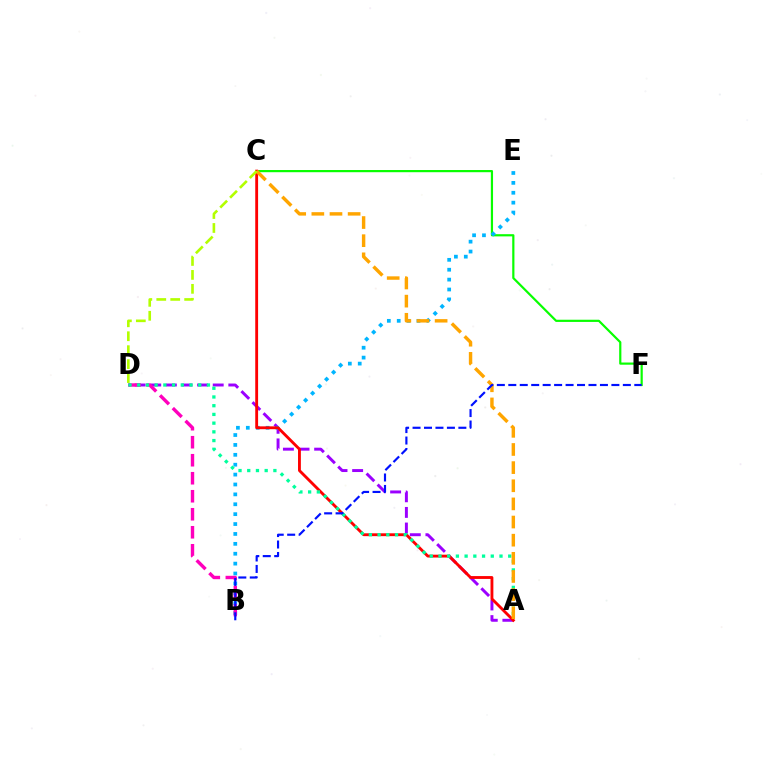{('A', 'D'): [{'color': '#9b00ff', 'line_style': 'dashed', 'thickness': 2.12}, {'color': '#00ff9d', 'line_style': 'dotted', 'thickness': 2.37}], ('C', 'F'): [{'color': '#08ff00', 'line_style': 'solid', 'thickness': 1.58}], ('B', 'E'): [{'color': '#00b5ff', 'line_style': 'dotted', 'thickness': 2.69}], ('A', 'C'): [{'color': '#ff0000', 'line_style': 'solid', 'thickness': 2.05}, {'color': '#ffa500', 'line_style': 'dashed', 'thickness': 2.46}], ('B', 'D'): [{'color': '#ff00bd', 'line_style': 'dashed', 'thickness': 2.45}], ('B', 'F'): [{'color': '#0010ff', 'line_style': 'dashed', 'thickness': 1.56}], ('C', 'D'): [{'color': '#b3ff00', 'line_style': 'dashed', 'thickness': 1.89}]}